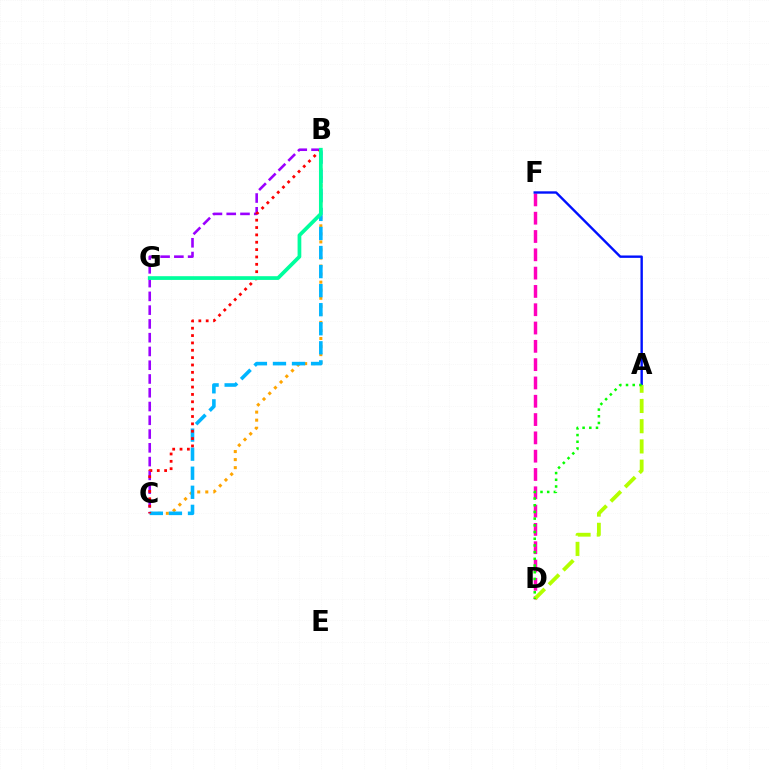{('B', 'C'): [{'color': '#ffa500', 'line_style': 'dotted', 'thickness': 2.19}, {'color': '#9b00ff', 'line_style': 'dashed', 'thickness': 1.87}, {'color': '#00b5ff', 'line_style': 'dashed', 'thickness': 2.59}, {'color': '#ff0000', 'line_style': 'dotted', 'thickness': 2.0}], ('D', 'F'): [{'color': '#ff00bd', 'line_style': 'dashed', 'thickness': 2.49}], ('A', 'F'): [{'color': '#0010ff', 'line_style': 'solid', 'thickness': 1.72}], ('A', 'D'): [{'color': '#b3ff00', 'line_style': 'dashed', 'thickness': 2.75}, {'color': '#08ff00', 'line_style': 'dotted', 'thickness': 1.82}], ('B', 'G'): [{'color': '#00ff9d', 'line_style': 'solid', 'thickness': 2.69}]}